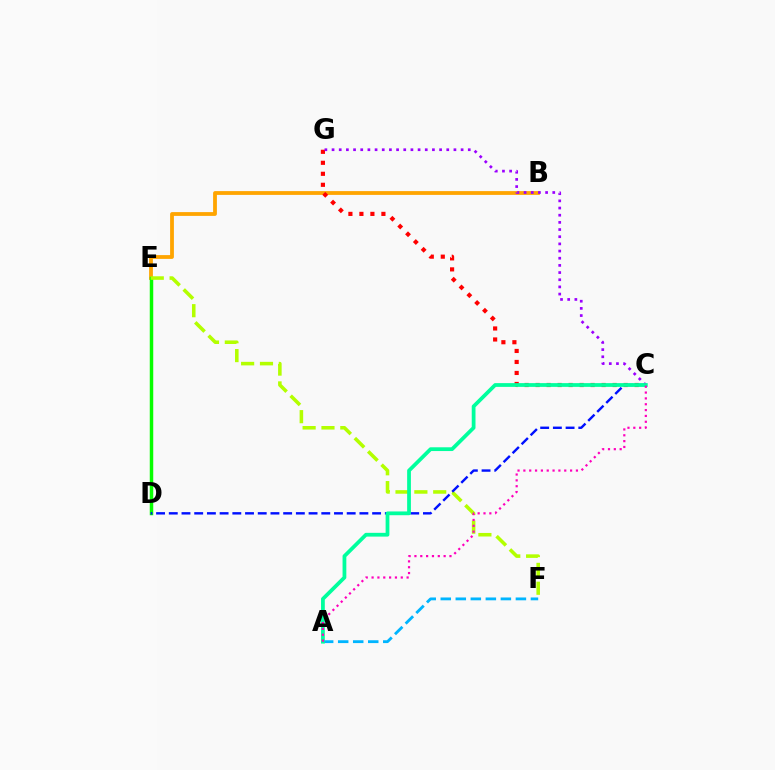{('B', 'E'): [{'color': '#ffa500', 'line_style': 'solid', 'thickness': 2.73}], ('D', 'E'): [{'color': '#08ff00', 'line_style': 'solid', 'thickness': 2.51}], ('E', 'F'): [{'color': '#b3ff00', 'line_style': 'dashed', 'thickness': 2.56}], ('A', 'F'): [{'color': '#00b5ff', 'line_style': 'dashed', 'thickness': 2.04}], ('C', 'G'): [{'color': '#ff0000', 'line_style': 'dotted', 'thickness': 2.99}, {'color': '#9b00ff', 'line_style': 'dotted', 'thickness': 1.95}], ('C', 'D'): [{'color': '#0010ff', 'line_style': 'dashed', 'thickness': 1.73}], ('A', 'C'): [{'color': '#00ff9d', 'line_style': 'solid', 'thickness': 2.71}, {'color': '#ff00bd', 'line_style': 'dotted', 'thickness': 1.59}]}